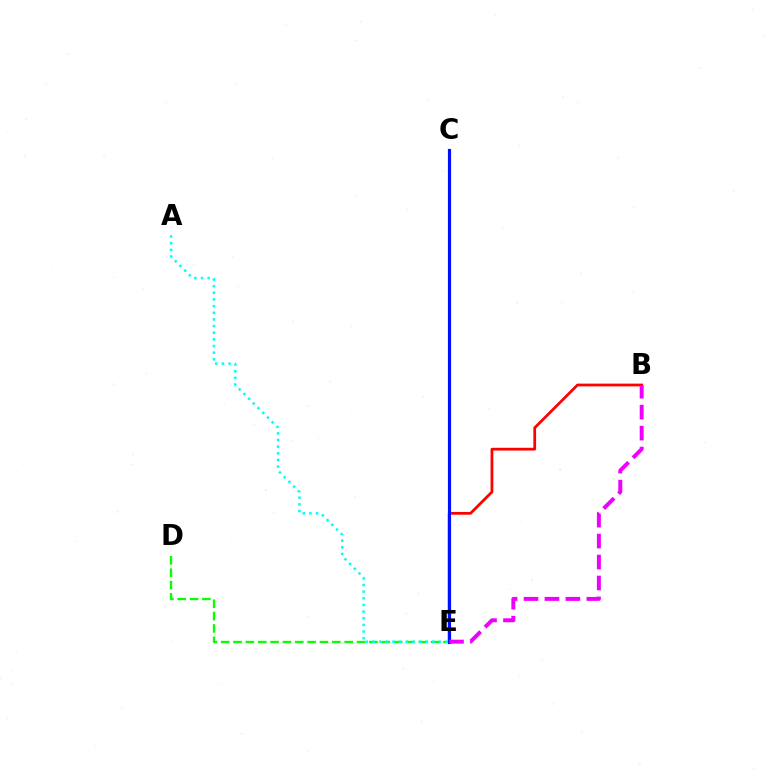{('D', 'E'): [{'color': '#08ff00', 'line_style': 'dashed', 'thickness': 1.68}], ('B', 'E'): [{'color': '#ff0000', 'line_style': 'solid', 'thickness': 1.99}, {'color': '#ee00ff', 'line_style': 'dashed', 'thickness': 2.85}], ('A', 'E'): [{'color': '#00fff6', 'line_style': 'dotted', 'thickness': 1.81}], ('C', 'E'): [{'color': '#fcf500', 'line_style': 'solid', 'thickness': 2.24}, {'color': '#0010ff', 'line_style': 'solid', 'thickness': 2.26}]}